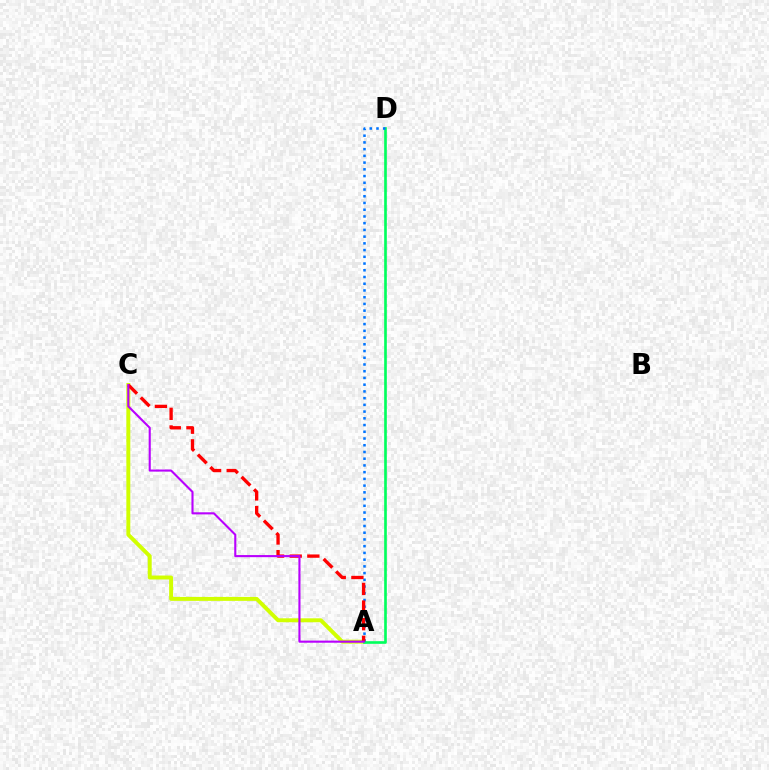{('A', 'C'): [{'color': '#d1ff00', 'line_style': 'solid', 'thickness': 2.84}, {'color': '#ff0000', 'line_style': 'dashed', 'thickness': 2.4}, {'color': '#b900ff', 'line_style': 'solid', 'thickness': 1.52}], ('A', 'D'): [{'color': '#00ff5c', 'line_style': 'solid', 'thickness': 1.91}, {'color': '#0074ff', 'line_style': 'dotted', 'thickness': 1.83}]}